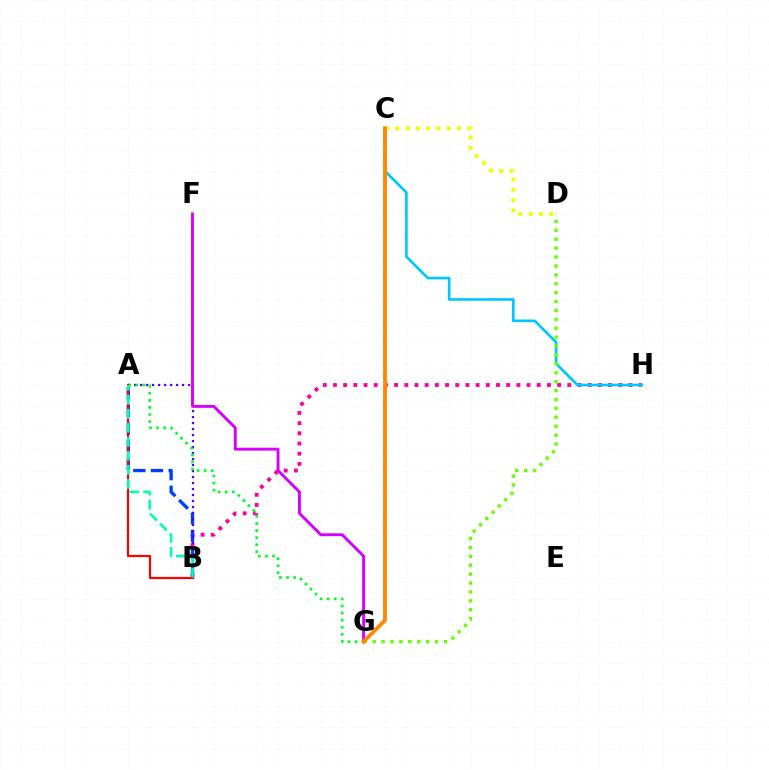{('C', 'D'): [{'color': '#eeff00', 'line_style': 'dotted', 'thickness': 2.8}], ('B', 'H'): [{'color': '#ff00a0', 'line_style': 'dotted', 'thickness': 2.77}], ('A', 'B'): [{'color': '#003fff', 'line_style': 'dashed', 'thickness': 2.4}, {'color': '#4f00ff', 'line_style': 'dotted', 'thickness': 1.63}, {'color': '#ff0000', 'line_style': 'solid', 'thickness': 1.59}, {'color': '#00ffaf', 'line_style': 'dashed', 'thickness': 1.91}], ('C', 'H'): [{'color': '#00c7ff', 'line_style': 'solid', 'thickness': 1.92}], ('D', 'G'): [{'color': '#66ff00', 'line_style': 'dotted', 'thickness': 2.42}], ('A', 'G'): [{'color': '#00ff27', 'line_style': 'dotted', 'thickness': 1.92}], ('F', 'G'): [{'color': '#d600ff', 'line_style': 'solid', 'thickness': 2.08}], ('C', 'G'): [{'color': '#ff8800', 'line_style': 'solid', 'thickness': 2.75}]}